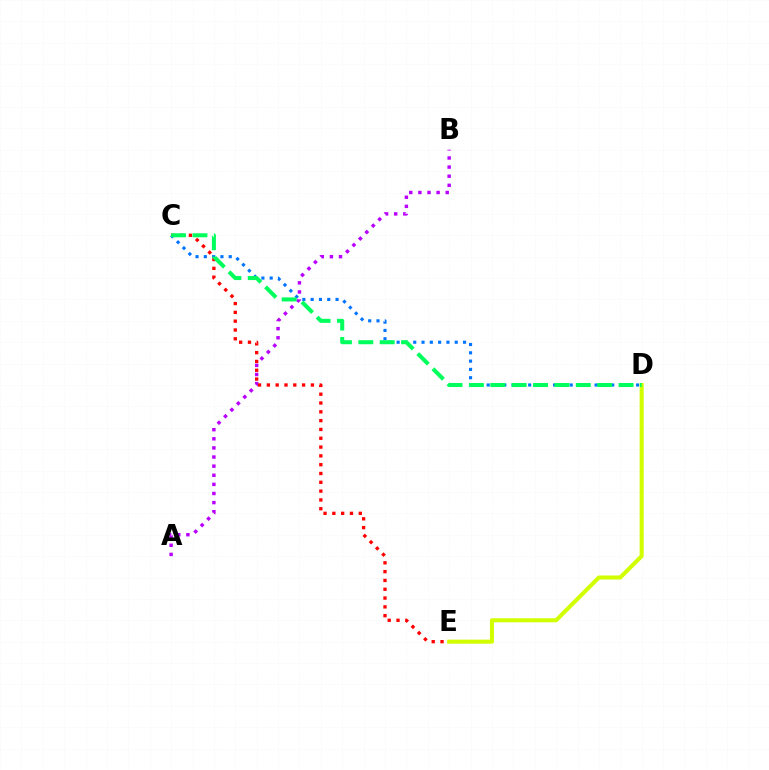{('C', 'D'): [{'color': '#0074ff', 'line_style': 'dotted', 'thickness': 2.26}, {'color': '#00ff5c', 'line_style': 'dashed', 'thickness': 2.9}], ('A', 'B'): [{'color': '#b900ff', 'line_style': 'dotted', 'thickness': 2.48}], ('C', 'E'): [{'color': '#ff0000', 'line_style': 'dotted', 'thickness': 2.39}], ('D', 'E'): [{'color': '#d1ff00', 'line_style': 'solid', 'thickness': 2.92}]}